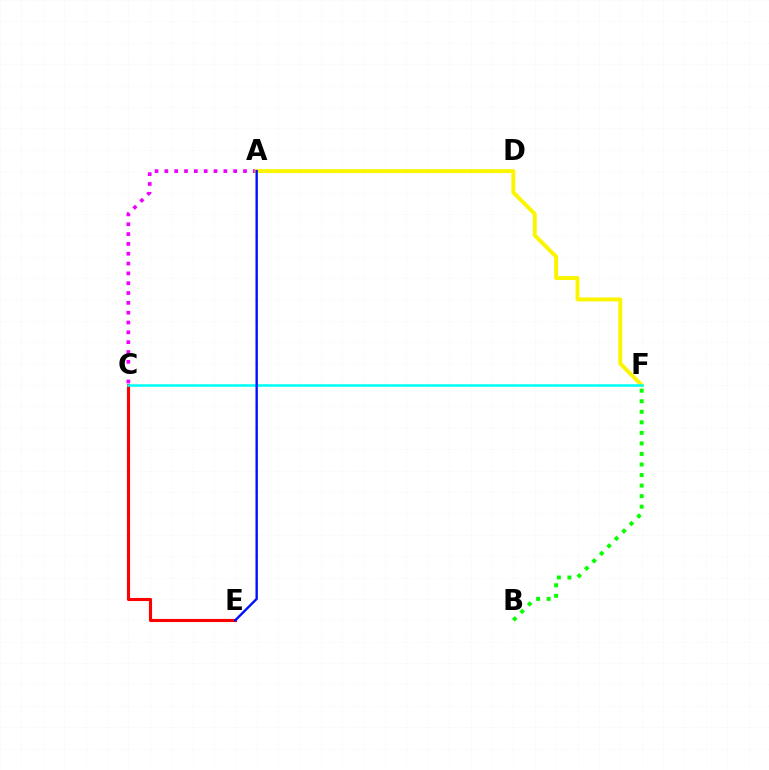{('C', 'E'): [{'color': '#ff0000', 'line_style': 'solid', 'thickness': 2.24}], ('A', 'C'): [{'color': '#ee00ff', 'line_style': 'dotted', 'thickness': 2.67}], ('A', 'F'): [{'color': '#fcf500', 'line_style': 'solid', 'thickness': 2.84}], ('C', 'F'): [{'color': '#00fff6', 'line_style': 'solid', 'thickness': 1.84}], ('B', 'F'): [{'color': '#08ff00', 'line_style': 'dotted', 'thickness': 2.87}], ('A', 'E'): [{'color': '#0010ff', 'line_style': 'solid', 'thickness': 1.72}]}